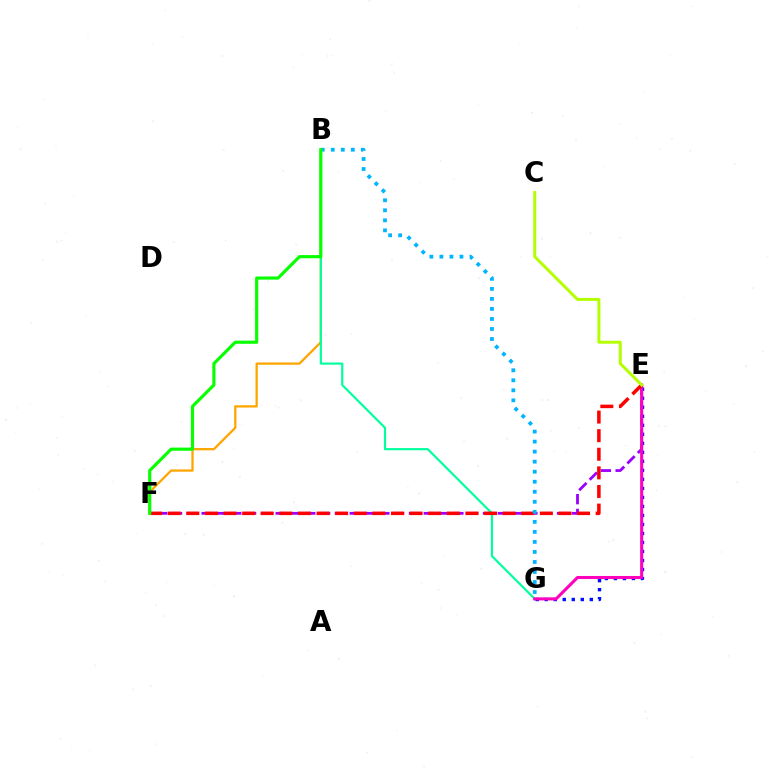{('E', 'F'): [{'color': '#9b00ff', 'line_style': 'dashed', 'thickness': 2.01}, {'color': '#ff0000', 'line_style': 'dashed', 'thickness': 2.53}], ('B', 'F'): [{'color': '#ffa500', 'line_style': 'solid', 'thickness': 1.64}, {'color': '#08ff00', 'line_style': 'solid', 'thickness': 2.27}], ('E', 'G'): [{'color': '#0010ff', 'line_style': 'dotted', 'thickness': 2.45}, {'color': '#ff00bd', 'line_style': 'solid', 'thickness': 2.19}], ('B', 'G'): [{'color': '#00ff9d', 'line_style': 'solid', 'thickness': 1.56}, {'color': '#00b5ff', 'line_style': 'dotted', 'thickness': 2.72}], ('C', 'E'): [{'color': '#b3ff00', 'line_style': 'solid', 'thickness': 2.14}]}